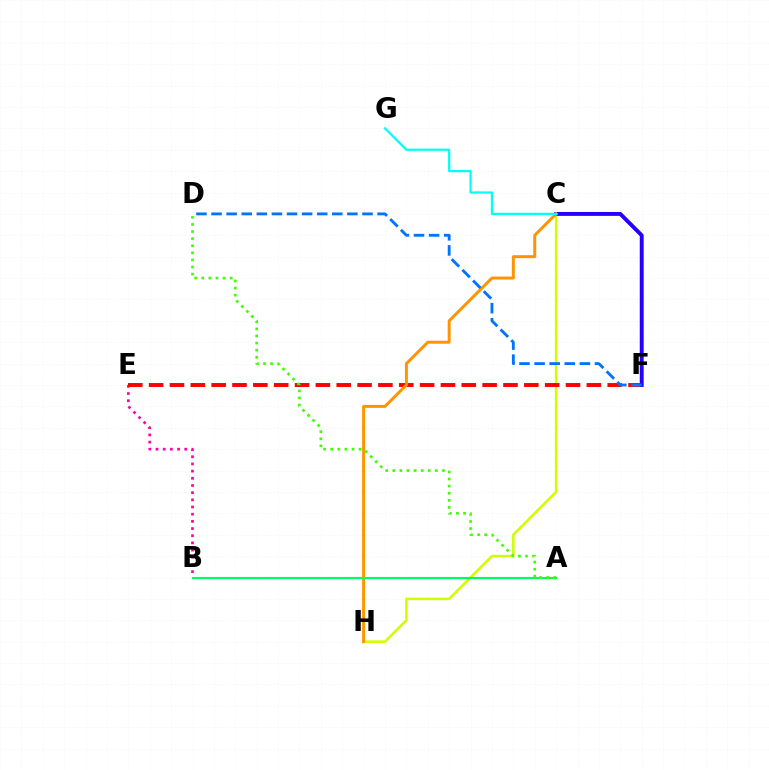{('B', 'E'): [{'color': '#ff00ac', 'line_style': 'dotted', 'thickness': 1.95}], ('C', 'H'): [{'color': '#d1ff00', 'line_style': 'solid', 'thickness': 1.84}, {'color': '#ff9400', 'line_style': 'solid', 'thickness': 2.14}], ('E', 'F'): [{'color': '#ff0000', 'line_style': 'dashed', 'thickness': 2.83}], ('C', 'F'): [{'color': '#b900ff', 'line_style': 'solid', 'thickness': 2.32}, {'color': '#2500ff', 'line_style': 'solid', 'thickness': 2.75}], ('A', 'B'): [{'color': '#00ff5c', 'line_style': 'solid', 'thickness': 1.55}], ('C', 'G'): [{'color': '#00fff6', 'line_style': 'solid', 'thickness': 1.6}], ('D', 'F'): [{'color': '#0074ff', 'line_style': 'dashed', 'thickness': 2.05}], ('A', 'D'): [{'color': '#3dff00', 'line_style': 'dotted', 'thickness': 1.93}]}